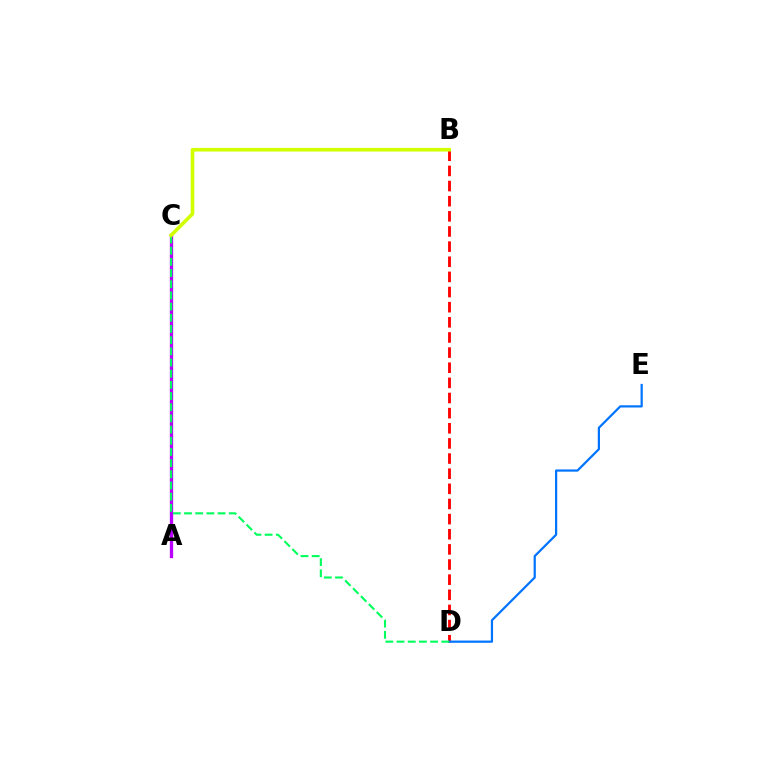{('B', 'D'): [{'color': '#ff0000', 'line_style': 'dashed', 'thickness': 2.06}], ('A', 'C'): [{'color': '#b900ff', 'line_style': 'solid', 'thickness': 2.37}], ('D', 'E'): [{'color': '#0074ff', 'line_style': 'solid', 'thickness': 1.6}], ('C', 'D'): [{'color': '#00ff5c', 'line_style': 'dashed', 'thickness': 1.52}], ('B', 'C'): [{'color': '#d1ff00', 'line_style': 'solid', 'thickness': 2.61}]}